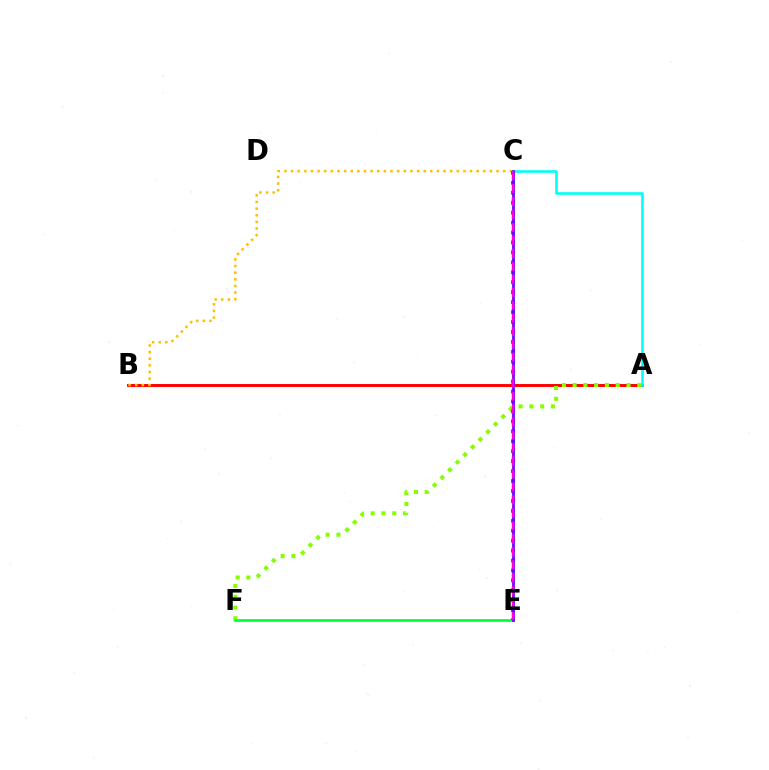{('A', 'B'): [{'color': '#ff0000', 'line_style': 'solid', 'thickness': 2.11}], ('A', 'F'): [{'color': '#84ff00', 'line_style': 'dotted', 'thickness': 2.93}], ('B', 'C'): [{'color': '#ffbd00', 'line_style': 'dotted', 'thickness': 1.8}], ('E', 'F'): [{'color': '#00ff39', 'line_style': 'solid', 'thickness': 1.94}], ('C', 'E'): [{'color': '#004bff', 'line_style': 'dotted', 'thickness': 2.7}, {'color': '#7200ff', 'line_style': 'solid', 'thickness': 1.97}, {'color': '#ff00cf', 'line_style': 'dashed', 'thickness': 1.76}], ('A', 'C'): [{'color': '#00fff6', 'line_style': 'solid', 'thickness': 1.87}]}